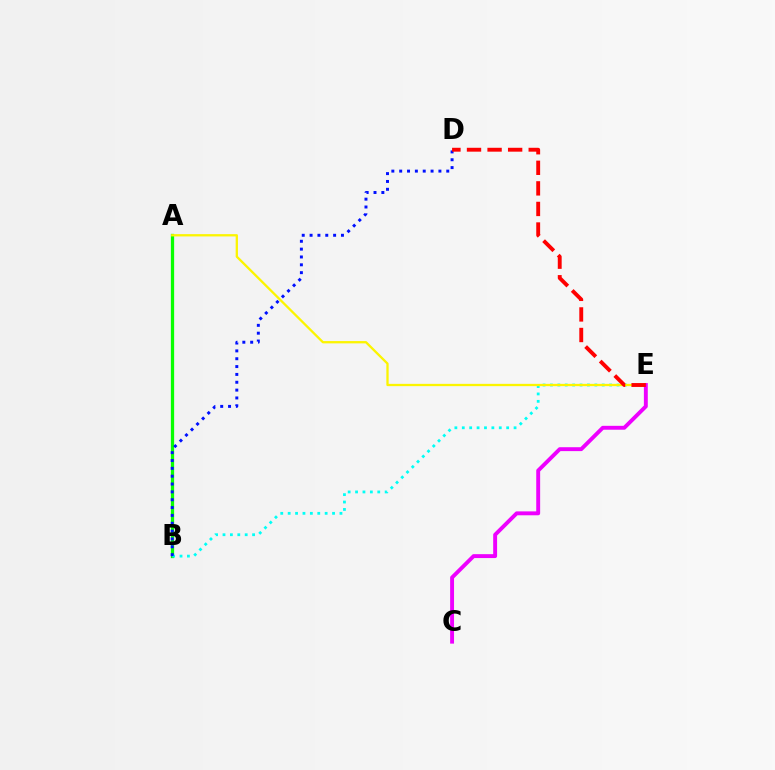{('A', 'B'): [{'color': '#08ff00', 'line_style': 'solid', 'thickness': 2.35}], ('B', 'E'): [{'color': '#00fff6', 'line_style': 'dotted', 'thickness': 2.01}], ('A', 'E'): [{'color': '#fcf500', 'line_style': 'solid', 'thickness': 1.66}], ('C', 'E'): [{'color': '#ee00ff', 'line_style': 'solid', 'thickness': 2.81}], ('B', 'D'): [{'color': '#0010ff', 'line_style': 'dotted', 'thickness': 2.13}], ('D', 'E'): [{'color': '#ff0000', 'line_style': 'dashed', 'thickness': 2.79}]}